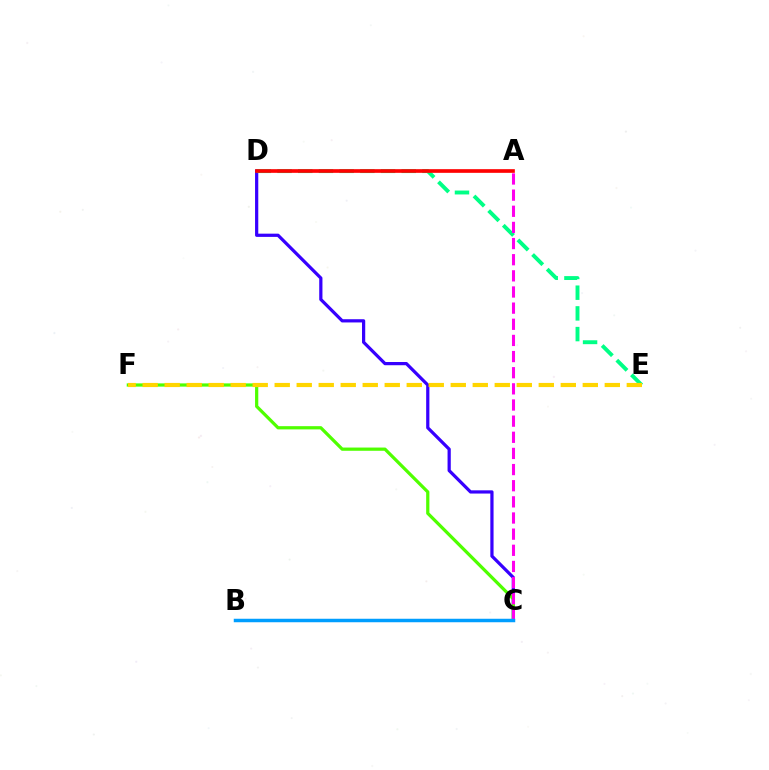{('C', 'D'): [{'color': '#3700ff', 'line_style': 'solid', 'thickness': 2.32}], ('D', 'E'): [{'color': '#00ff86', 'line_style': 'dashed', 'thickness': 2.81}], ('C', 'F'): [{'color': '#4fff00', 'line_style': 'solid', 'thickness': 2.32}], ('E', 'F'): [{'color': '#ffd500', 'line_style': 'dashed', 'thickness': 2.99}], ('A', 'D'): [{'color': '#ff0000', 'line_style': 'solid', 'thickness': 2.64}], ('A', 'C'): [{'color': '#ff00ed', 'line_style': 'dashed', 'thickness': 2.19}], ('B', 'C'): [{'color': '#009eff', 'line_style': 'solid', 'thickness': 2.51}]}